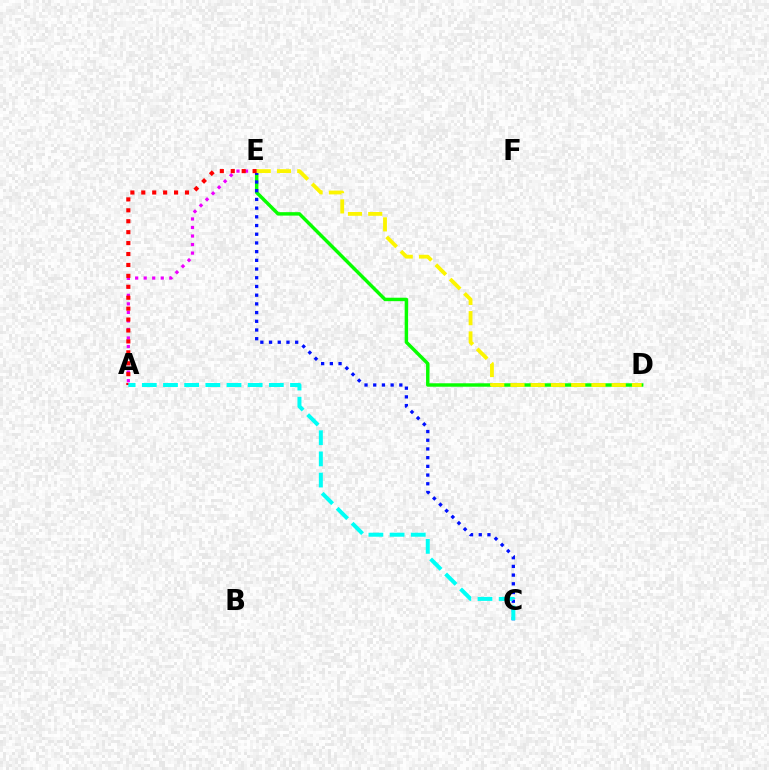{('D', 'E'): [{'color': '#08ff00', 'line_style': 'solid', 'thickness': 2.48}, {'color': '#fcf500', 'line_style': 'dashed', 'thickness': 2.75}], ('A', 'E'): [{'color': '#ee00ff', 'line_style': 'dotted', 'thickness': 2.32}, {'color': '#ff0000', 'line_style': 'dotted', 'thickness': 2.97}], ('C', 'E'): [{'color': '#0010ff', 'line_style': 'dotted', 'thickness': 2.37}], ('A', 'C'): [{'color': '#00fff6', 'line_style': 'dashed', 'thickness': 2.88}]}